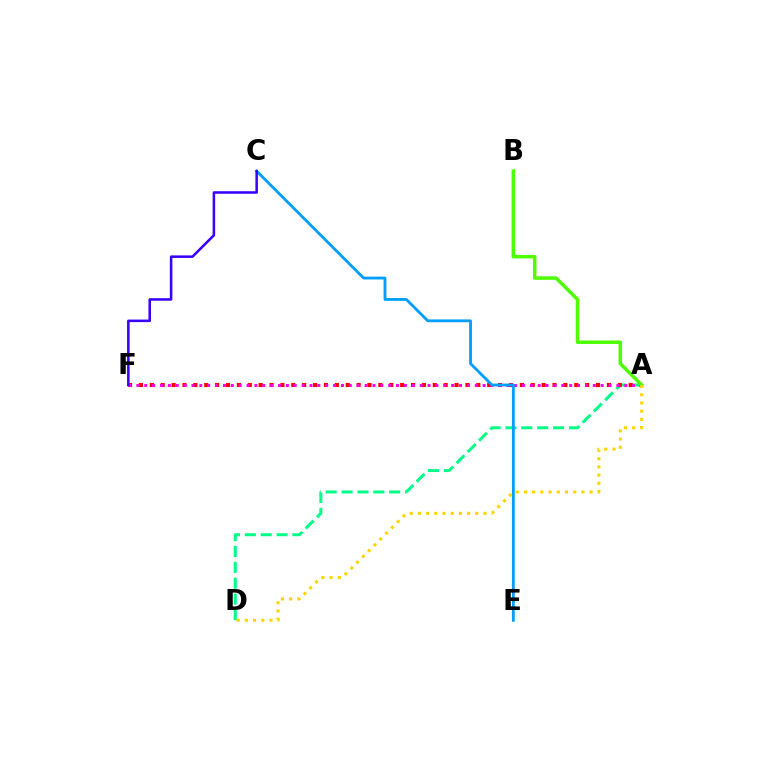{('A', 'D'): [{'color': '#00ff86', 'line_style': 'dashed', 'thickness': 2.16}, {'color': '#ffd500', 'line_style': 'dotted', 'thickness': 2.23}], ('A', 'F'): [{'color': '#ff0000', 'line_style': 'dotted', 'thickness': 2.96}, {'color': '#ff00ed', 'line_style': 'dotted', 'thickness': 2.14}], ('C', 'E'): [{'color': '#009eff', 'line_style': 'solid', 'thickness': 2.02}], ('A', 'B'): [{'color': '#4fff00', 'line_style': 'solid', 'thickness': 2.53}], ('C', 'F'): [{'color': '#3700ff', 'line_style': 'solid', 'thickness': 1.83}]}